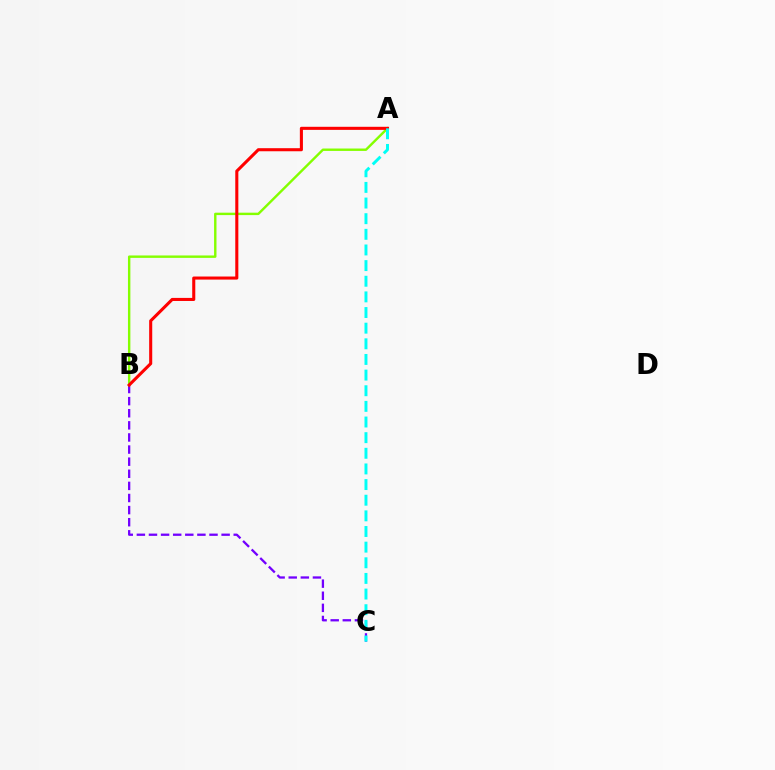{('B', 'C'): [{'color': '#7200ff', 'line_style': 'dashed', 'thickness': 1.64}], ('A', 'B'): [{'color': '#84ff00', 'line_style': 'solid', 'thickness': 1.74}, {'color': '#ff0000', 'line_style': 'solid', 'thickness': 2.21}], ('A', 'C'): [{'color': '#00fff6', 'line_style': 'dashed', 'thickness': 2.12}]}